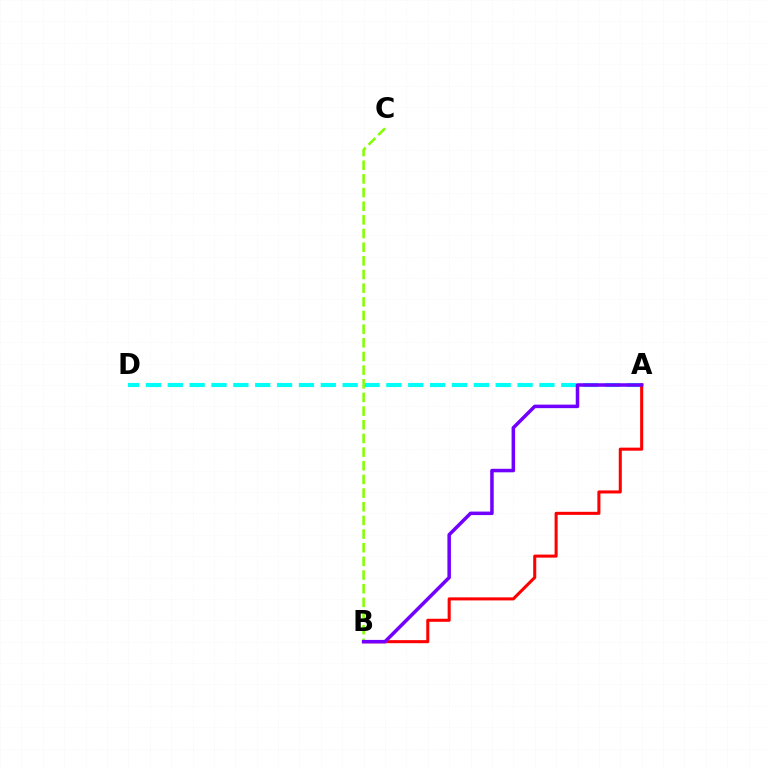{('A', 'D'): [{'color': '#00fff6', 'line_style': 'dashed', 'thickness': 2.97}], ('B', 'C'): [{'color': '#84ff00', 'line_style': 'dashed', 'thickness': 1.86}], ('A', 'B'): [{'color': '#ff0000', 'line_style': 'solid', 'thickness': 2.19}, {'color': '#7200ff', 'line_style': 'solid', 'thickness': 2.53}]}